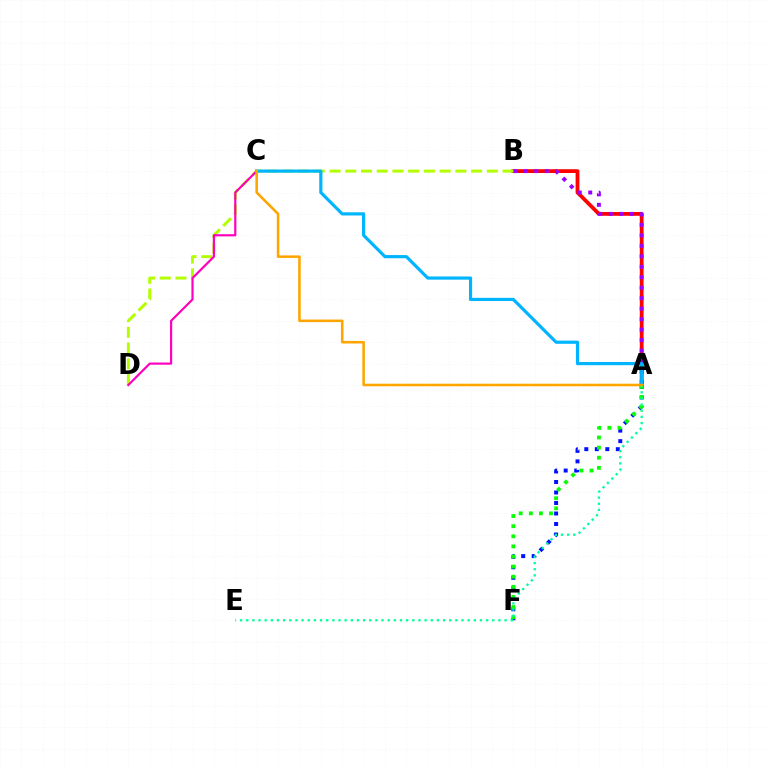{('A', 'B'): [{'color': '#ff0000', 'line_style': 'solid', 'thickness': 2.73}, {'color': '#9b00ff', 'line_style': 'dotted', 'thickness': 2.85}], ('B', 'D'): [{'color': '#b3ff00', 'line_style': 'dashed', 'thickness': 2.14}], ('C', 'D'): [{'color': '#ff00bd', 'line_style': 'solid', 'thickness': 1.57}], ('A', 'F'): [{'color': '#0010ff', 'line_style': 'dotted', 'thickness': 2.85}, {'color': '#08ff00', 'line_style': 'dotted', 'thickness': 2.75}], ('A', 'C'): [{'color': '#00b5ff', 'line_style': 'solid', 'thickness': 2.29}, {'color': '#ffa500', 'line_style': 'solid', 'thickness': 1.84}], ('A', 'E'): [{'color': '#00ff9d', 'line_style': 'dotted', 'thickness': 1.67}]}